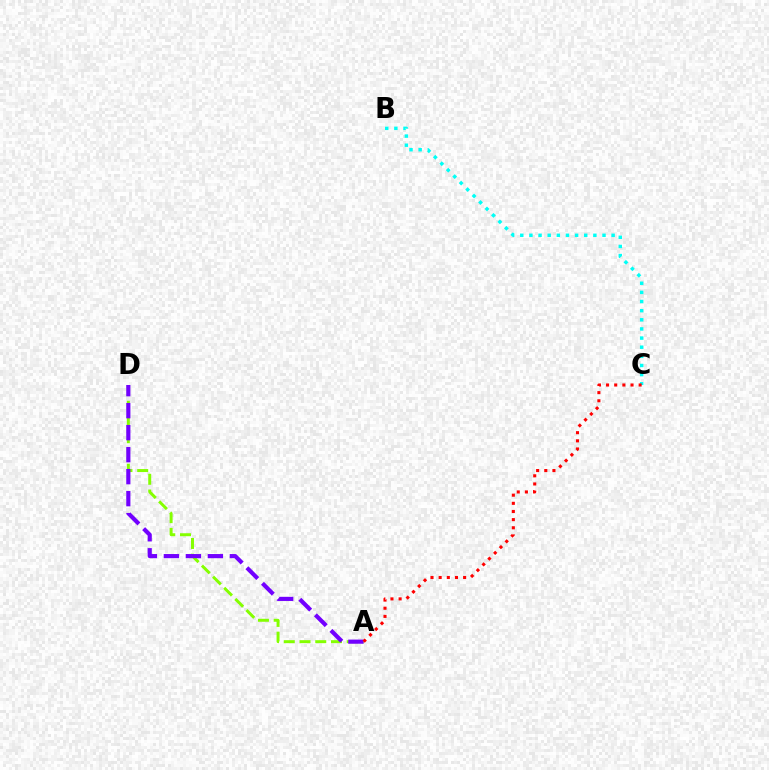{('A', 'D'): [{'color': '#84ff00', 'line_style': 'dashed', 'thickness': 2.14}, {'color': '#7200ff', 'line_style': 'dashed', 'thickness': 2.99}], ('B', 'C'): [{'color': '#00fff6', 'line_style': 'dotted', 'thickness': 2.48}], ('A', 'C'): [{'color': '#ff0000', 'line_style': 'dotted', 'thickness': 2.21}]}